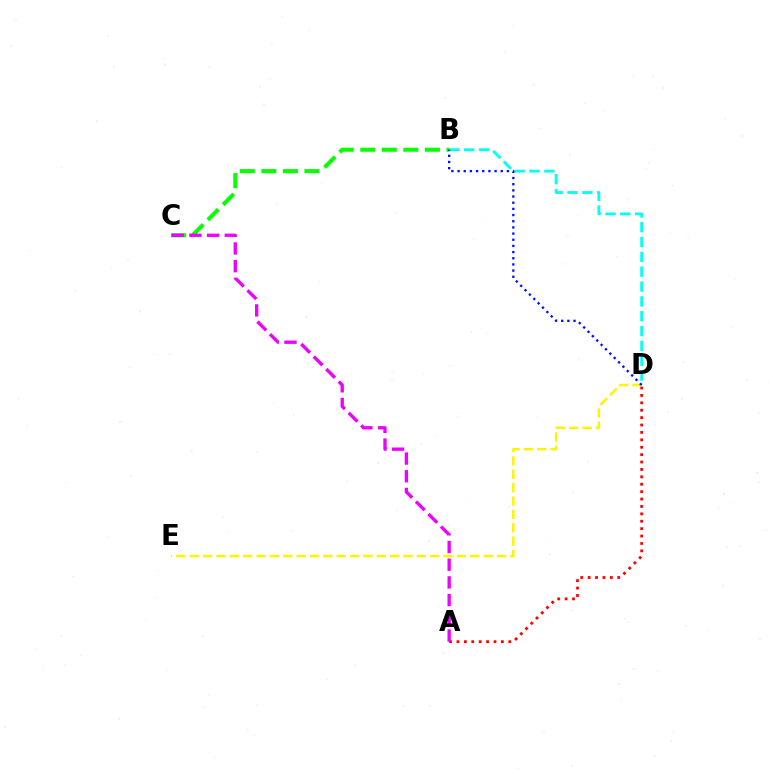{('B', 'C'): [{'color': '#08ff00', 'line_style': 'dashed', 'thickness': 2.93}], ('A', 'D'): [{'color': '#ff0000', 'line_style': 'dotted', 'thickness': 2.01}], ('A', 'C'): [{'color': '#ee00ff', 'line_style': 'dashed', 'thickness': 2.4}], ('D', 'E'): [{'color': '#fcf500', 'line_style': 'dashed', 'thickness': 1.82}], ('B', 'D'): [{'color': '#00fff6', 'line_style': 'dashed', 'thickness': 2.02}, {'color': '#0010ff', 'line_style': 'dotted', 'thickness': 1.68}]}